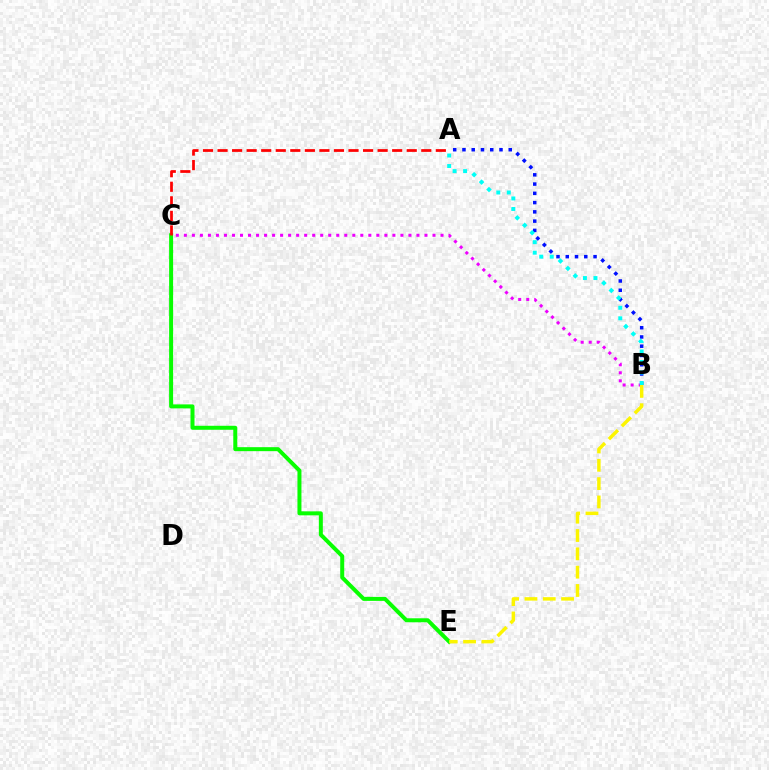{('C', 'E'): [{'color': '#08ff00', 'line_style': 'solid', 'thickness': 2.87}], ('A', 'C'): [{'color': '#ff0000', 'line_style': 'dashed', 'thickness': 1.98}], ('A', 'B'): [{'color': '#0010ff', 'line_style': 'dotted', 'thickness': 2.52}, {'color': '#00fff6', 'line_style': 'dotted', 'thickness': 2.86}], ('B', 'C'): [{'color': '#ee00ff', 'line_style': 'dotted', 'thickness': 2.18}], ('B', 'E'): [{'color': '#fcf500', 'line_style': 'dashed', 'thickness': 2.49}]}